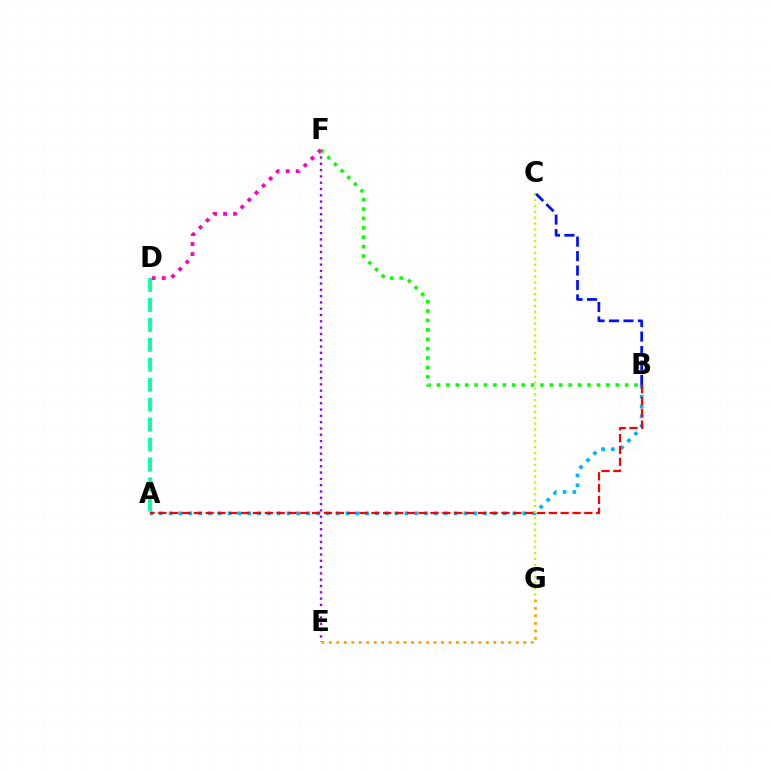{('A', 'B'): [{'color': '#00b5ff', 'line_style': 'dotted', 'thickness': 2.67}, {'color': '#ff0000', 'line_style': 'dashed', 'thickness': 1.61}], ('C', 'G'): [{'color': '#b3ff00', 'line_style': 'dotted', 'thickness': 1.6}], ('B', 'C'): [{'color': '#0010ff', 'line_style': 'dashed', 'thickness': 1.96}], ('E', 'G'): [{'color': '#ffa500', 'line_style': 'dotted', 'thickness': 2.03}], ('A', 'D'): [{'color': '#00ff9d', 'line_style': 'dashed', 'thickness': 2.71}], ('E', 'F'): [{'color': '#9b00ff', 'line_style': 'dotted', 'thickness': 1.71}], ('B', 'F'): [{'color': '#08ff00', 'line_style': 'dotted', 'thickness': 2.56}], ('D', 'F'): [{'color': '#ff00bd', 'line_style': 'dotted', 'thickness': 2.73}]}